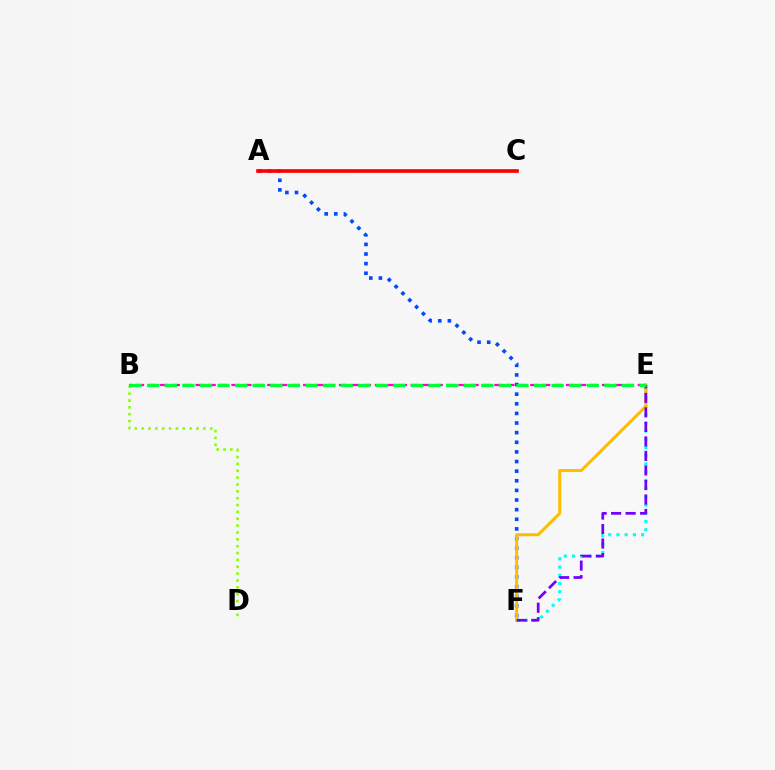{('A', 'F'): [{'color': '#004bff', 'line_style': 'dotted', 'thickness': 2.61}], ('E', 'F'): [{'color': '#00fff6', 'line_style': 'dotted', 'thickness': 2.23}, {'color': '#ffbd00', 'line_style': 'solid', 'thickness': 2.17}, {'color': '#7200ff', 'line_style': 'dashed', 'thickness': 1.97}], ('A', 'C'): [{'color': '#ff0000', 'line_style': 'solid', 'thickness': 2.63}], ('B', 'E'): [{'color': '#ff00cf', 'line_style': 'dashed', 'thickness': 1.62}, {'color': '#00ff39', 'line_style': 'dashed', 'thickness': 2.39}], ('B', 'D'): [{'color': '#84ff00', 'line_style': 'dotted', 'thickness': 1.86}]}